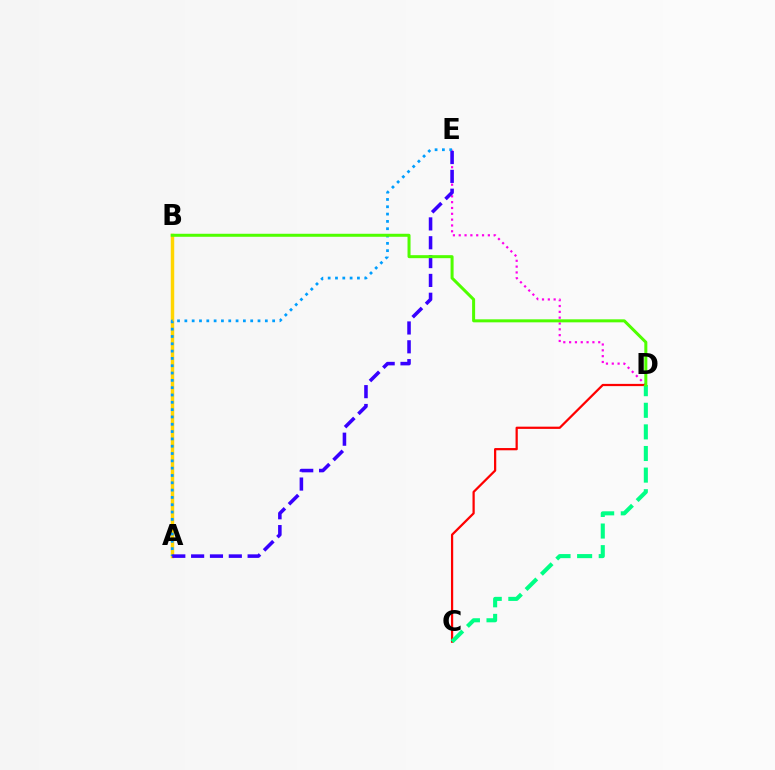{('D', 'E'): [{'color': '#ff00ed', 'line_style': 'dotted', 'thickness': 1.58}], ('A', 'B'): [{'color': '#ffd500', 'line_style': 'solid', 'thickness': 2.5}], ('A', 'E'): [{'color': '#009eff', 'line_style': 'dotted', 'thickness': 1.99}, {'color': '#3700ff', 'line_style': 'dashed', 'thickness': 2.56}], ('C', 'D'): [{'color': '#ff0000', 'line_style': 'solid', 'thickness': 1.61}, {'color': '#00ff86', 'line_style': 'dashed', 'thickness': 2.94}], ('B', 'D'): [{'color': '#4fff00', 'line_style': 'solid', 'thickness': 2.17}]}